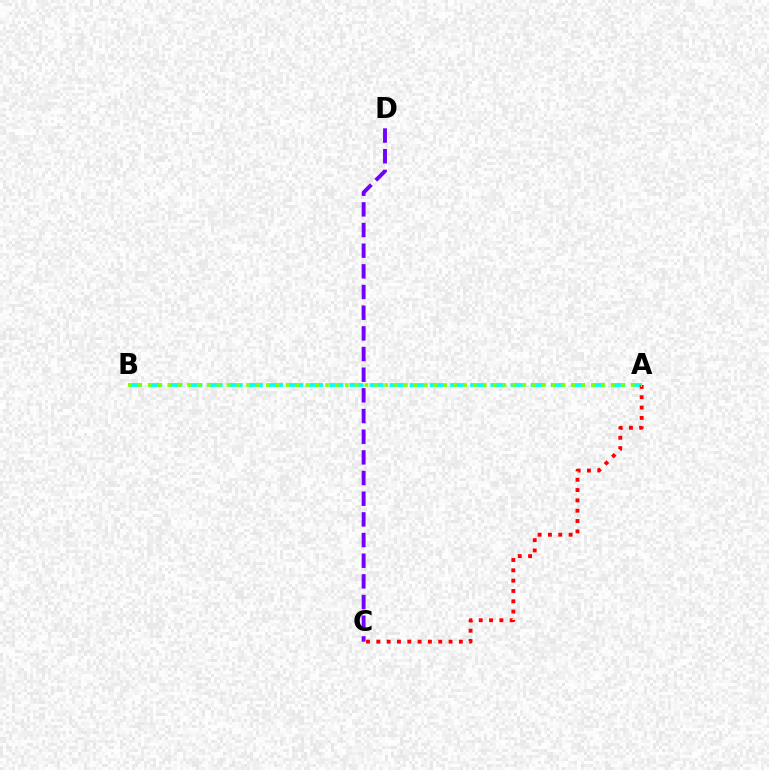{('A', 'B'): [{'color': '#00fff6', 'line_style': 'dashed', 'thickness': 2.73}, {'color': '#84ff00', 'line_style': 'dotted', 'thickness': 2.68}], ('A', 'C'): [{'color': '#ff0000', 'line_style': 'dotted', 'thickness': 2.8}], ('C', 'D'): [{'color': '#7200ff', 'line_style': 'dashed', 'thickness': 2.81}]}